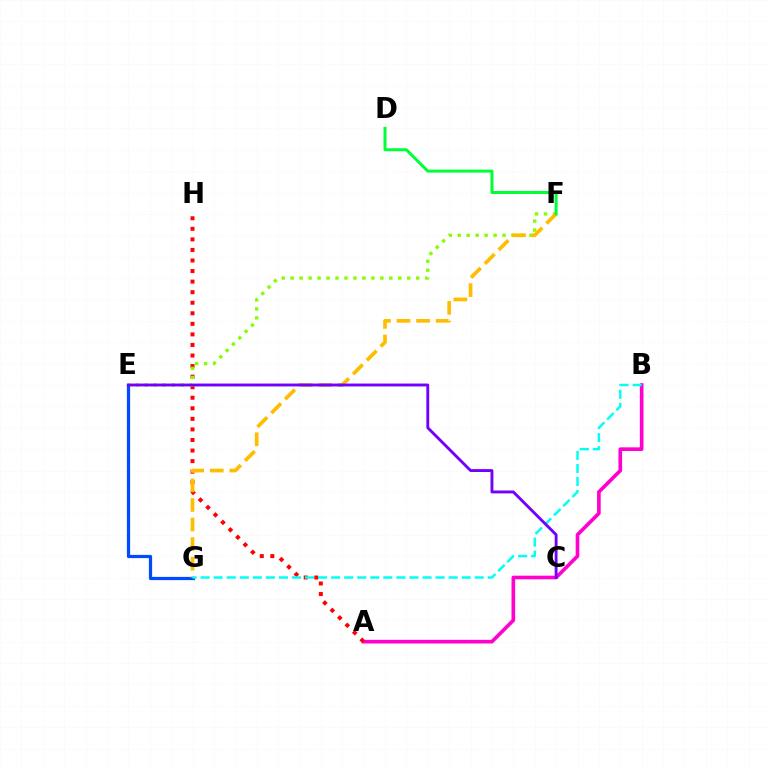{('A', 'B'): [{'color': '#ff00cf', 'line_style': 'solid', 'thickness': 2.62}], ('A', 'H'): [{'color': '#ff0000', 'line_style': 'dotted', 'thickness': 2.87}], ('E', 'F'): [{'color': '#84ff00', 'line_style': 'dotted', 'thickness': 2.44}], ('E', 'G'): [{'color': '#004bff', 'line_style': 'solid', 'thickness': 2.33}], ('F', 'G'): [{'color': '#ffbd00', 'line_style': 'dashed', 'thickness': 2.66}], ('B', 'G'): [{'color': '#00fff6', 'line_style': 'dashed', 'thickness': 1.77}], ('D', 'F'): [{'color': '#00ff39', 'line_style': 'solid', 'thickness': 2.16}], ('C', 'E'): [{'color': '#7200ff', 'line_style': 'solid', 'thickness': 2.07}]}